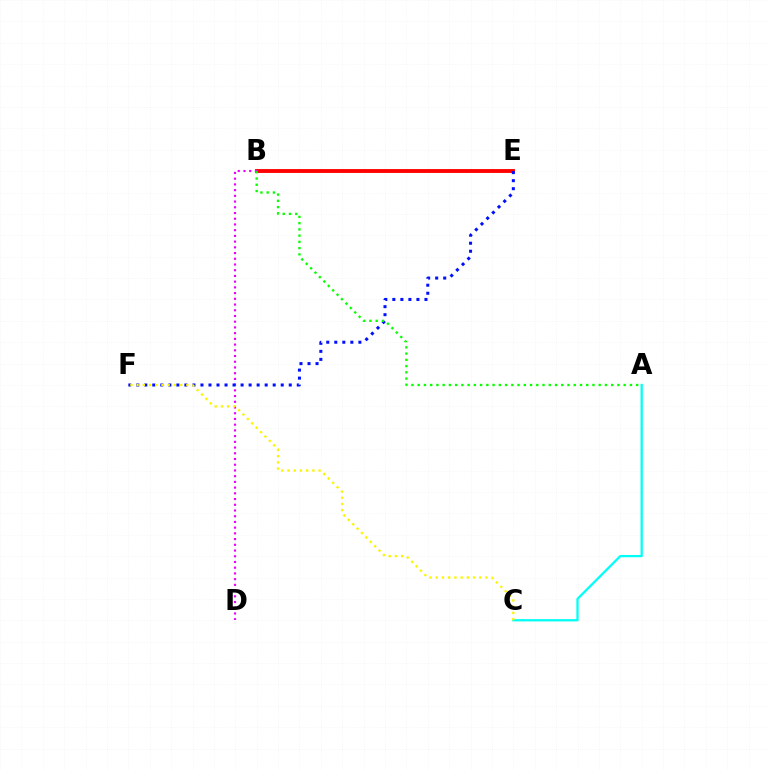{('B', 'E'): [{'color': '#ff0000', 'line_style': 'solid', 'thickness': 2.78}], ('A', 'C'): [{'color': '#00fff6', 'line_style': 'solid', 'thickness': 1.64}], ('B', 'D'): [{'color': '#ee00ff', 'line_style': 'dotted', 'thickness': 1.55}], ('E', 'F'): [{'color': '#0010ff', 'line_style': 'dotted', 'thickness': 2.18}], ('C', 'F'): [{'color': '#fcf500', 'line_style': 'dotted', 'thickness': 1.69}], ('A', 'B'): [{'color': '#08ff00', 'line_style': 'dotted', 'thickness': 1.7}]}